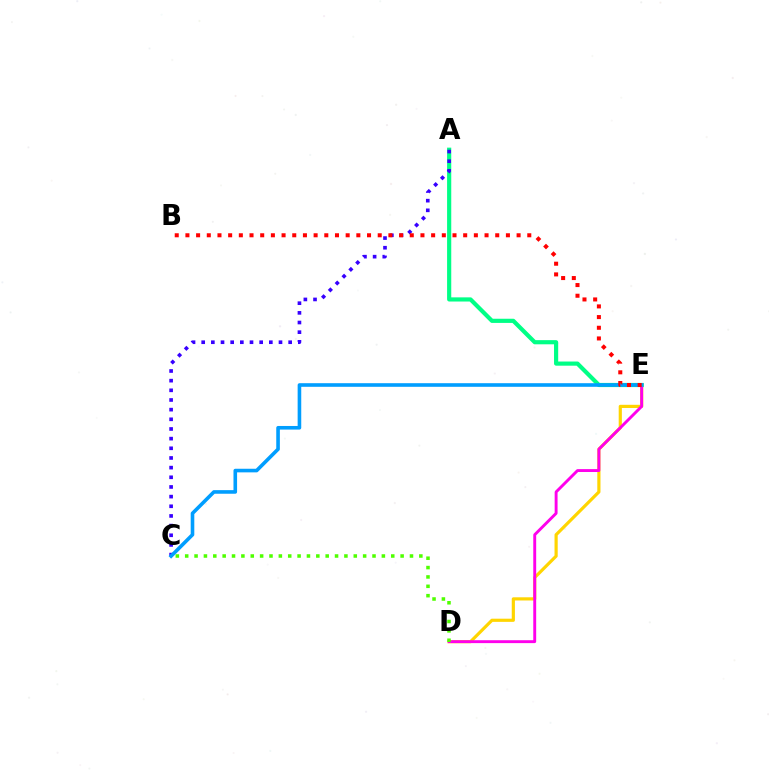{('D', 'E'): [{'color': '#ffd500', 'line_style': 'solid', 'thickness': 2.29}, {'color': '#ff00ed', 'line_style': 'solid', 'thickness': 2.09}], ('A', 'E'): [{'color': '#00ff86', 'line_style': 'solid', 'thickness': 3.0}], ('A', 'C'): [{'color': '#3700ff', 'line_style': 'dotted', 'thickness': 2.63}], ('C', 'E'): [{'color': '#009eff', 'line_style': 'solid', 'thickness': 2.6}], ('C', 'D'): [{'color': '#4fff00', 'line_style': 'dotted', 'thickness': 2.54}], ('B', 'E'): [{'color': '#ff0000', 'line_style': 'dotted', 'thickness': 2.9}]}